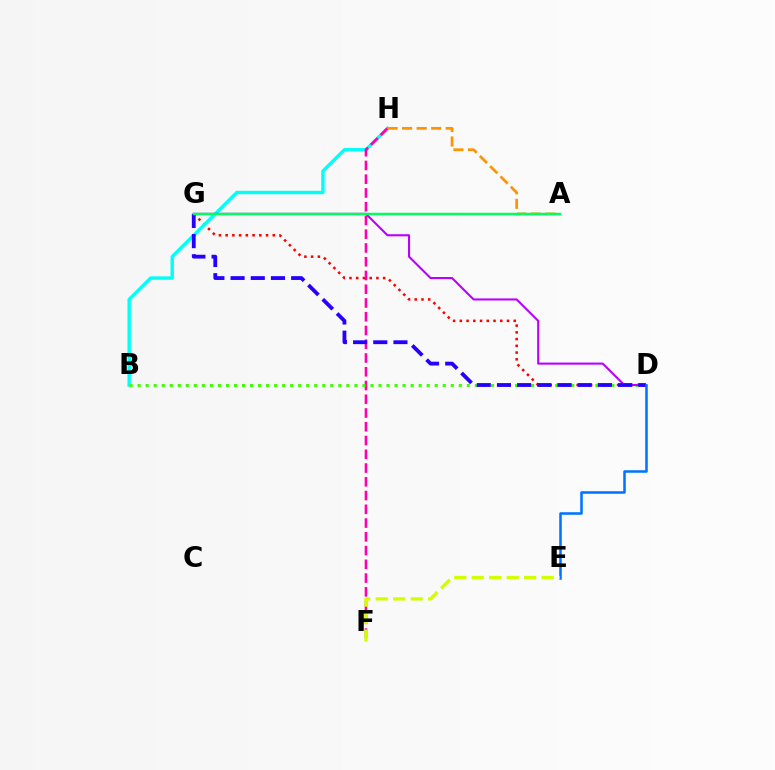{('D', 'G'): [{'color': '#ff0000', 'line_style': 'dotted', 'thickness': 1.83}, {'color': '#b900ff', 'line_style': 'solid', 'thickness': 1.5}, {'color': '#2500ff', 'line_style': 'dashed', 'thickness': 2.74}], ('B', 'H'): [{'color': '#00fff6', 'line_style': 'solid', 'thickness': 2.43}], ('F', 'H'): [{'color': '#ff00ac', 'line_style': 'dashed', 'thickness': 1.87}], ('A', 'H'): [{'color': '#ff9400', 'line_style': 'dashed', 'thickness': 1.97}], ('B', 'D'): [{'color': '#3dff00', 'line_style': 'dotted', 'thickness': 2.18}], ('A', 'G'): [{'color': '#00ff5c', 'line_style': 'solid', 'thickness': 1.79}], ('D', 'E'): [{'color': '#0074ff', 'line_style': 'solid', 'thickness': 1.83}], ('E', 'F'): [{'color': '#d1ff00', 'line_style': 'dashed', 'thickness': 2.37}]}